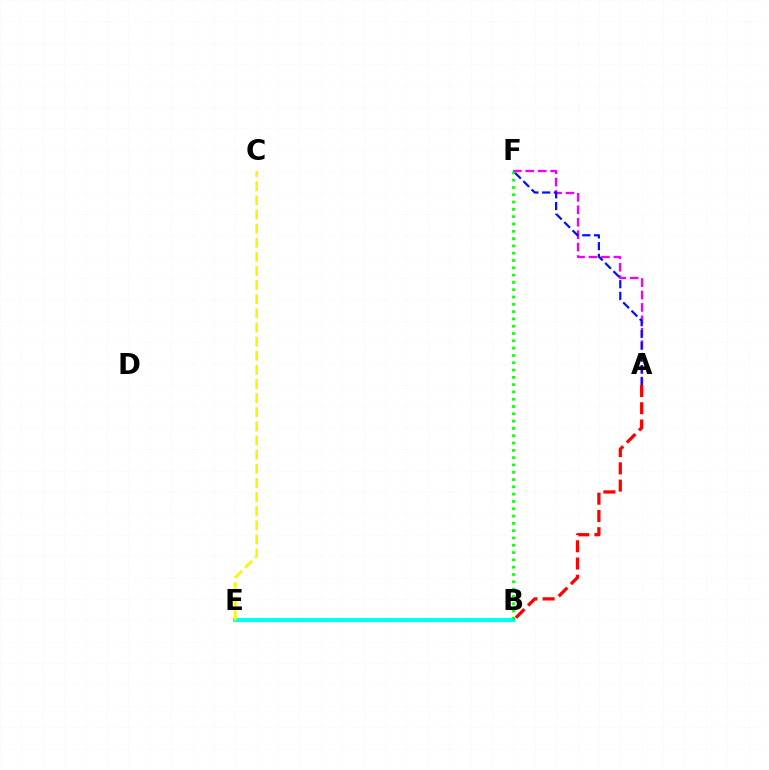{('A', 'F'): [{'color': '#ee00ff', 'line_style': 'dashed', 'thickness': 1.69}, {'color': '#0010ff', 'line_style': 'dashed', 'thickness': 1.59}], ('A', 'E'): [{'color': '#ff0000', 'line_style': 'dashed', 'thickness': 2.34}], ('B', 'E'): [{'color': '#00fff6', 'line_style': 'solid', 'thickness': 2.99}], ('B', 'F'): [{'color': '#08ff00', 'line_style': 'dotted', 'thickness': 1.98}], ('C', 'E'): [{'color': '#fcf500', 'line_style': 'dashed', 'thickness': 1.92}]}